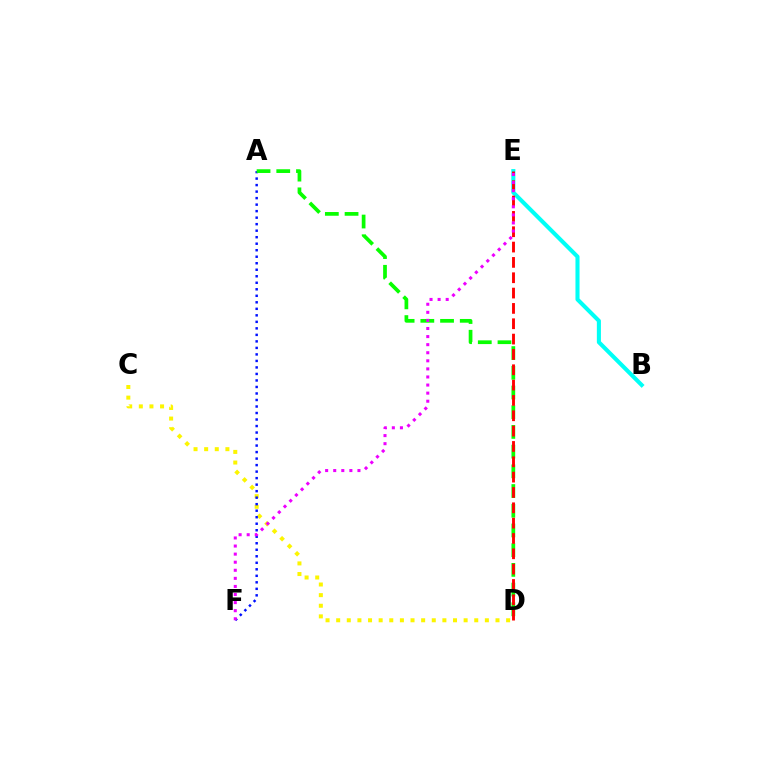{('C', 'D'): [{'color': '#fcf500', 'line_style': 'dotted', 'thickness': 2.89}], ('A', 'F'): [{'color': '#0010ff', 'line_style': 'dotted', 'thickness': 1.77}], ('A', 'D'): [{'color': '#08ff00', 'line_style': 'dashed', 'thickness': 2.68}], ('B', 'E'): [{'color': '#00fff6', 'line_style': 'solid', 'thickness': 2.93}], ('D', 'E'): [{'color': '#ff0000', 'line_style': 'dashed', 'thickness': 2.08}], ('E', 'F'): [{'color': '#ee00ff', 'line_style': 'dotted', 'thickness': 2.2}]}